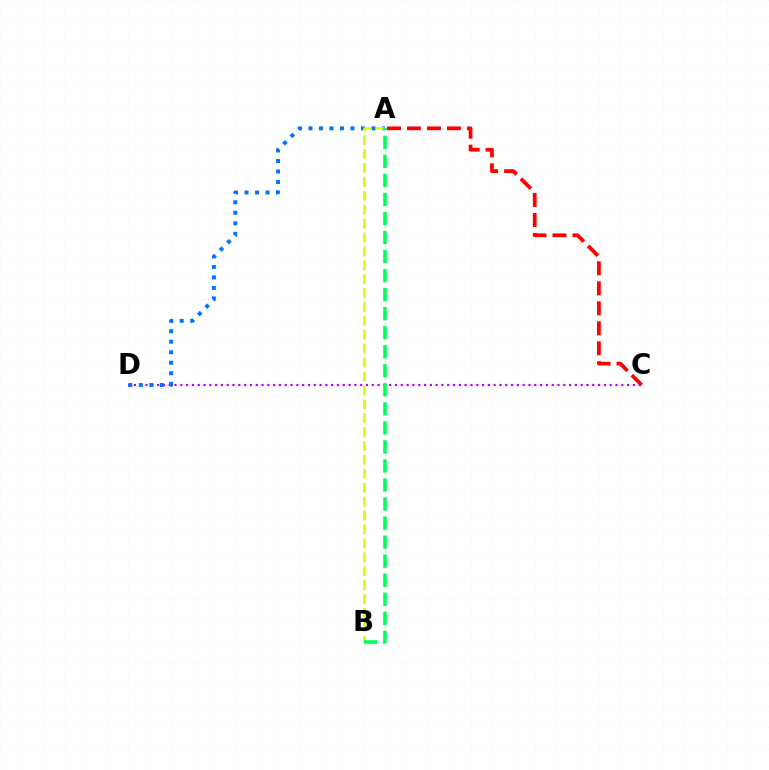{('C', 'D'): [{'color': '#b900ff', 'line_style': 'dotted', 'thickness': 1.58}], ('A', 'D'): [{'color': '#0074ff', 'line_style': 'dotted', 'thickness': 2.85}], ('A', 'C'): [{'color': '#ff0000', 'line_style': 'dashed', 'thickness': 2.72}], ('A', 'B'): [{'color': '#d1ff00', 'line_style': 'dashed', 'thickness': 1.89}, {'color': '#00ff5c', 'line_style': 'dashed', 'thickness': 2.59}]}